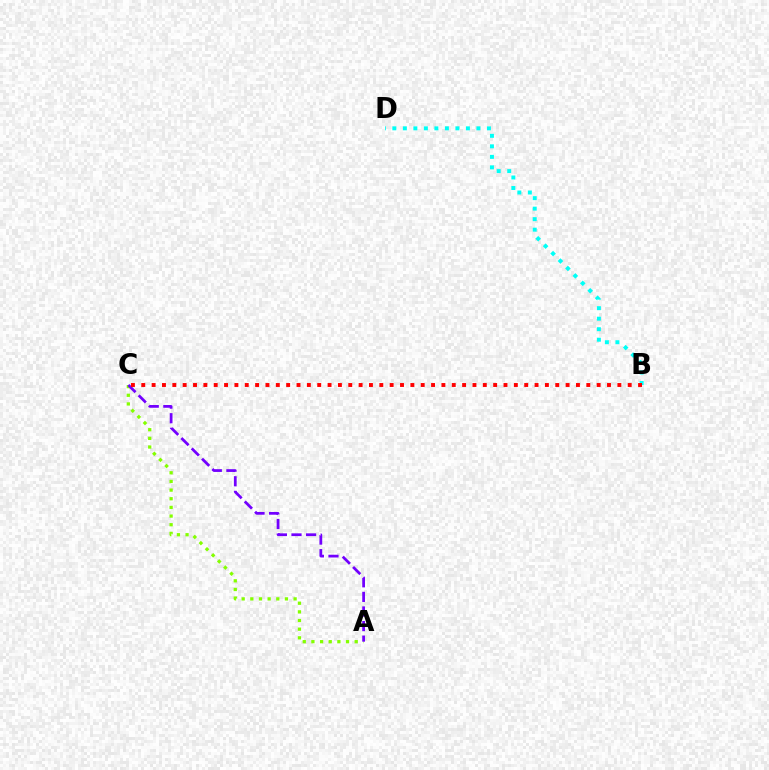{('B', 'D'): [{'color': '#00fff6', 'line_style': 'dotted', 'thickness': 2.86}], ('A', 'C'): [{'color': '#84ff00', 'line_style': 'dotted', 'thickness': 2.35}, {'color': '#7200ff', 'line_style': 'dashed', 'thickness': 1.98}], ('B', 'C'): [{'color': '#ff0000', 'line_style': 'dotted', 'thickness': 2.81}]}